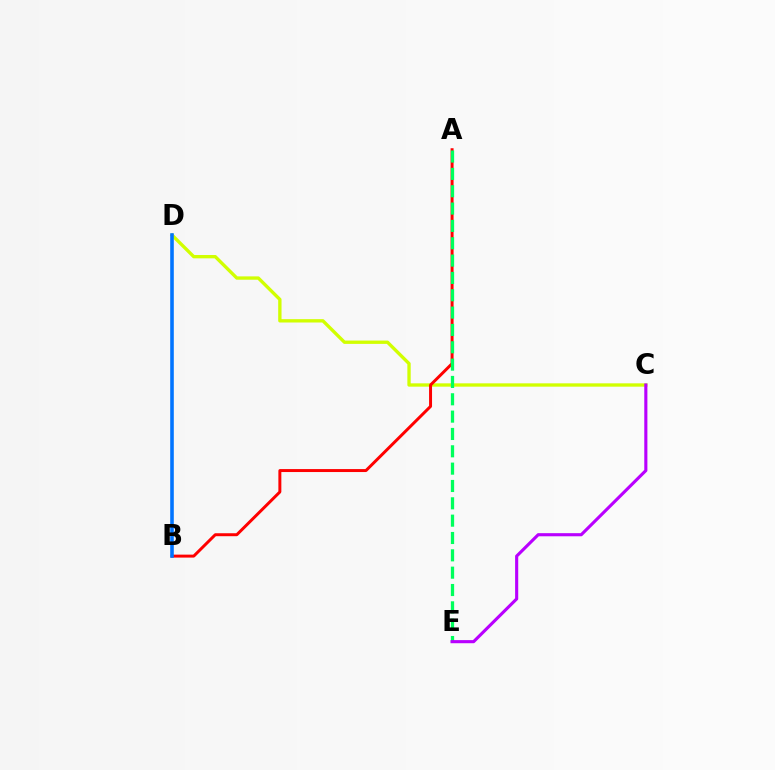{('C', 'D'): [{'color': '#d1ff00', 'line_style': 'solid', 'thickness': 2.4}], ('A', 'B'): [{'color': '#ff0000', 'line_style': 'solid', 'thickness': 2.13}], ('A', 'E'): [{'color': '#00ff5c', 'line_style': 'dashed', 'thickness': 2.36}], ('B', 'D'): [{'color': '#0074ff', 'line_style': 'solid', 'thickness': 2.58}], ('C', 'E'): [{'color': '#b900ff', 'line_style': 'solid', 'thickness': 2.24}]}